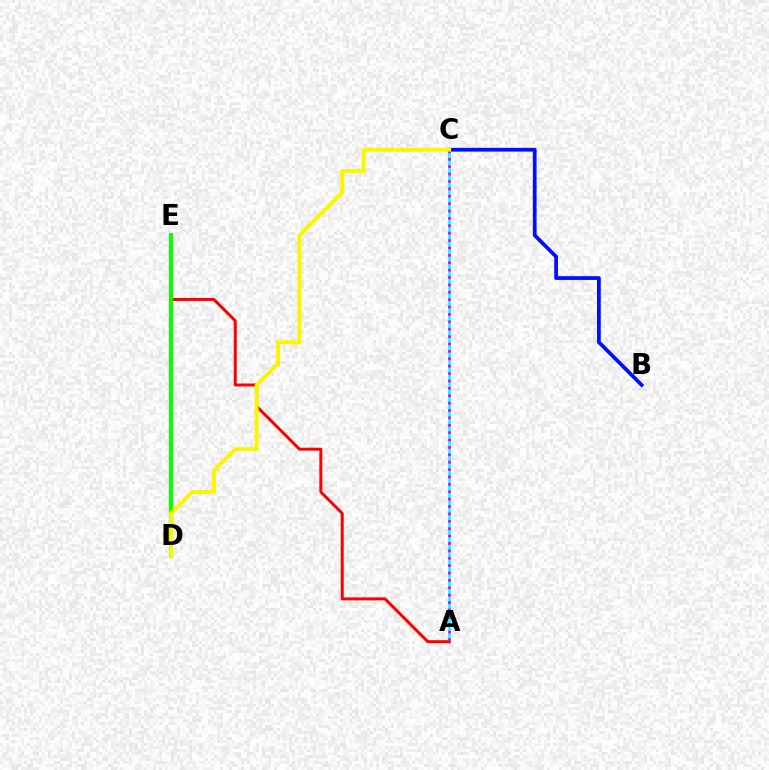{('A', 'C'): [{'color': '#00fff6', 'line_style': 'solid', 'thickness': 1.87}, {'color': '#ee00ff', 'line_style': 'dotted', 'thickness': 2.01}], ('A', 'E'): [{'color': '#ff0000', 'line_style': 'solid', 'thickness': 2.14}], ('D', 'E'): [{'color': '#08ff00', 'line_style': 'solid', 'thickness': 2.96}], ('B', 'C'): [{'color': '#0010ff', 'line_style': 'solid', 'thickness': 2.71}], ('C', 'D'): [{'color': '#fcf500', 'line_style': 'solid', 'thickness': 2.83}]}